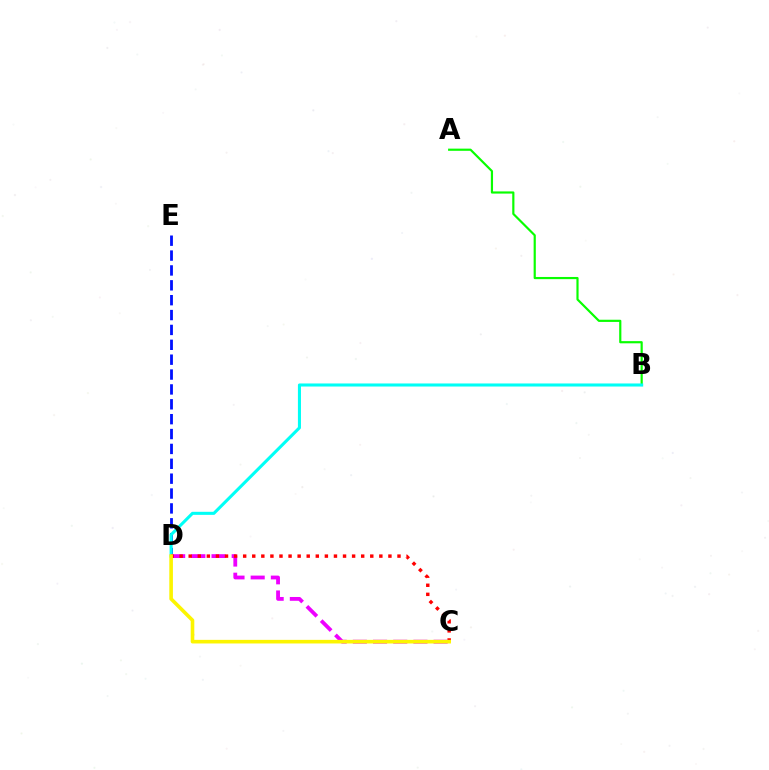{('A', 'B'): [{'color': '#08ff00', 'line_style': 'solid', 'thickness': 1.57}], ('D', 'E'): [{'color': '#0010ff', 'line_style': 'dashed', 'thickness': 2.02}], ('B', 'D'): [{'color': '#00fff6', 'line_style': 'solid', 'thickness': 2.2}], ('C', 'D'): [{'color': '#ee00ff', 'line_style': 'dashed', 'thickness': 2.74}, {'color': '#ff0000', 'line_style': 'dotted', 'thickness': 2.47}, {'color': '#fcf500', 'line_style': 'solid', 'thickness': 2.6}]}